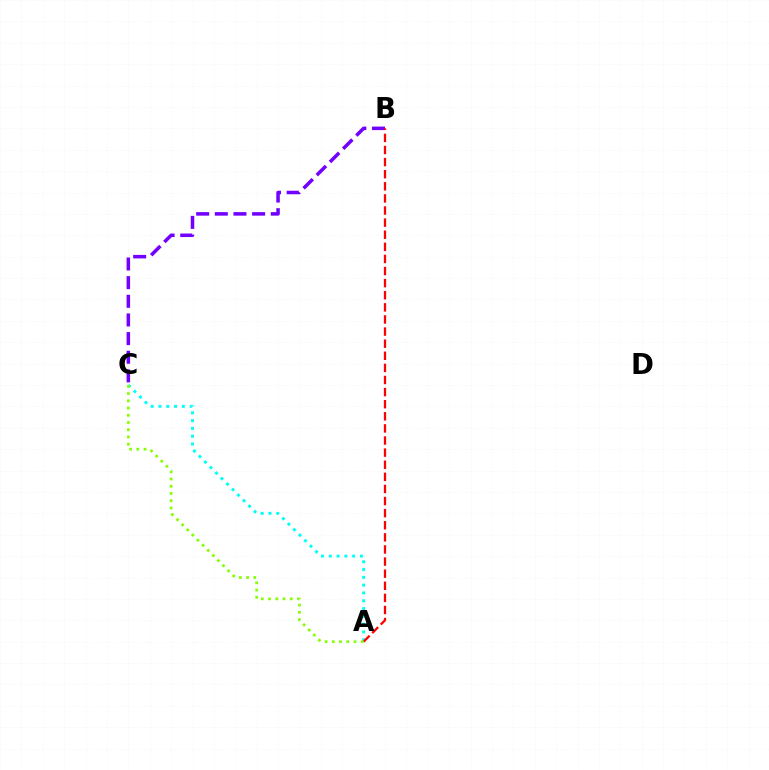{('B', 'C'): [{'color': '#7200ff', 'line_style': 'dashed', 'thickness': 2.53}], ('A', 'C'): [{'color': '#00fff6', 'line_style': 'dotted', 'thickness': 2.12}, {'color': '#84ff00', 'line_style': 'dotted', 'thickness': 1.96}], ('A', 'B'): [{'color': '#ff0000', 'line_style': 'dashed', 'thickness': 1.64}]}